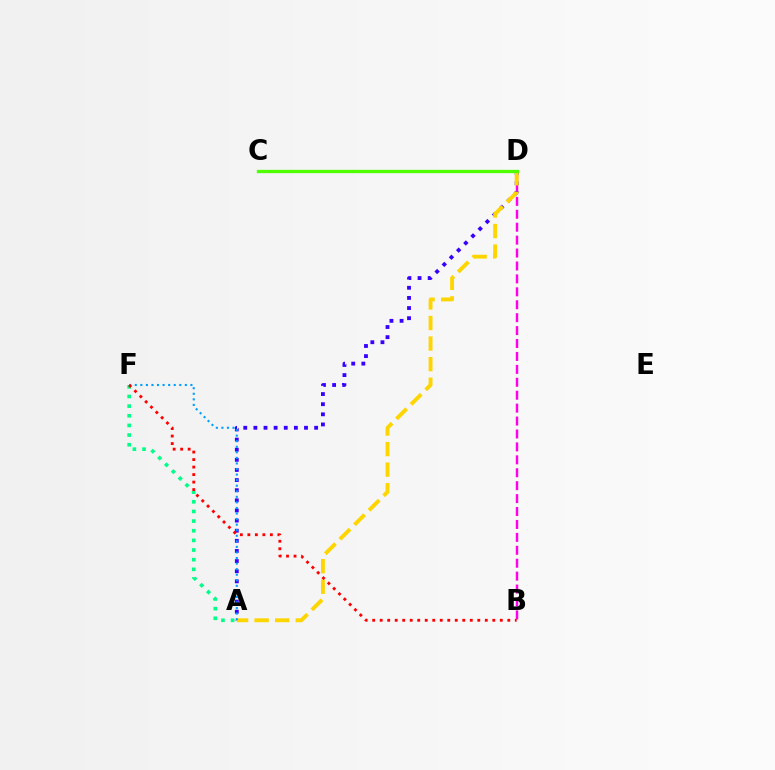{('B', 'D'): [{'color': '#ff00ed', 'line_style': 'dashed', 'thickness': 1.76}], ('A', 'F'): [{'color': '#00ff86', 'line_style': 'dotted', 'thickness': 2.62}, {'color': '#009eff', 'line_style': 'dotted', 'thickness': 1.51}], ('A', 'D'): [{'color': '#3700ff', 'line_style': 'dotted', 'thickness': 2.75}, {'color': '#ffd500', 'line_style': 'dashed', 'thickness': 2.79}], ('C', 'D'): [{'color': '#4fff00', 'line_style': 'solid', 'thickness': 2.39}], ('B', 'F'): [{'color': '#ff0000', 'line_style': 'dotted', 'thickness': 2.04}]}